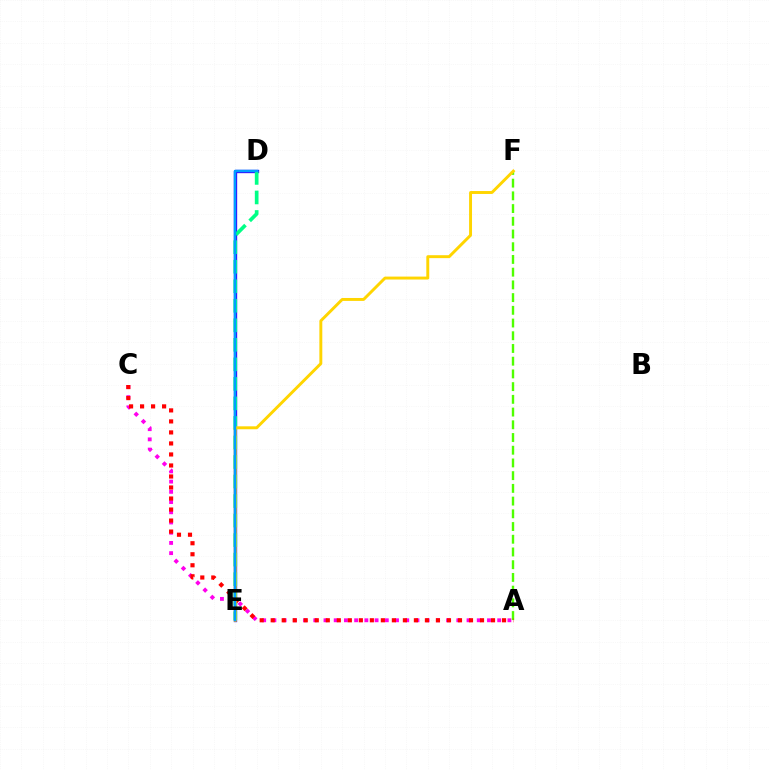{('A', 'C'): [{'color': '#ff00ed', 'line_style': 'dotted', 'thickness': 2.78}, {'color': '#ff0000', 'line_style': 'dotted', 'thickness': 2.99}], ('A', 'F'): [{'color': '#4fff00', 'line_style': 'dashed', 'thickness': 1.73}], ('D', 'E'): [{'color': '#3700ff', 'line_style': 'solid', 'thickness': 2.4}, {'color': '#00ff86', 'line_style': 'dashed', 'thickness': 2.65}, {'color': '#009eff', 'line_style': 'solid', 'thickness': 1.79}], ('E', 'F'): [{'color': '#ffd500', 'line_style': 'solid', 'thickness': 2.11}]}